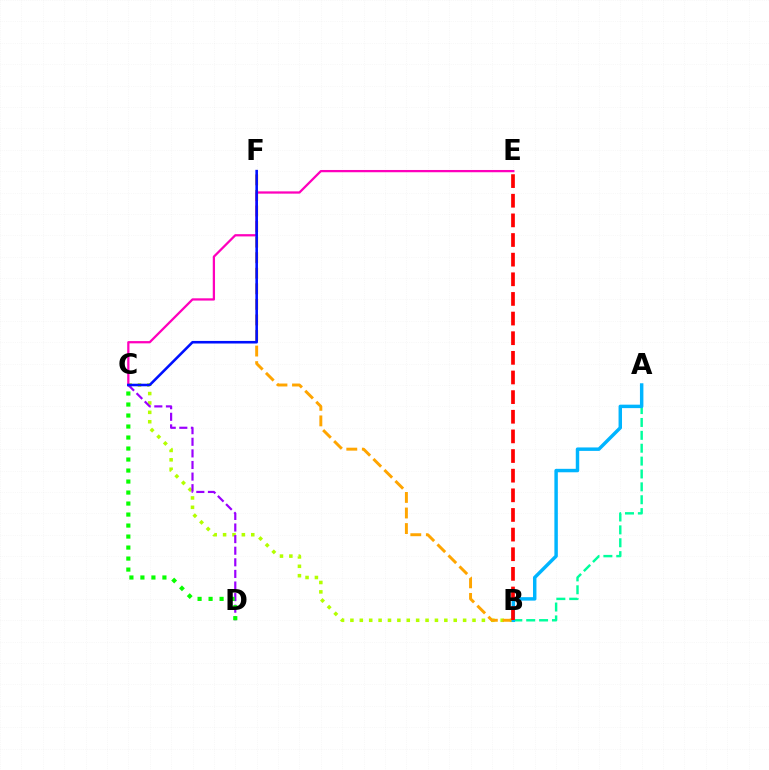{('B', 'C'): [{'color': '#b3ff00', 'line_style': 'dotted', 'thickness': 2.55}], ('A', 'B'): [{'color': '#00ff9d', 'line_style': 'dashed', 'thickness': 1.75}, {'color': '#00b5ff', 'line_style': 'solid', 'thickness': 2.49}], ('B', 'F'): [{'color': '#ffa500', 'line_style': 'dashed', 'thickness': 2.11}], ('C', 'D'): [{'color': '#9b00ff', 'line_style': 'dashed', 'thickness': 1.58}, {'color': '#08ff00', 'line_style': 'dotted', 'thickness': 2.99}], ('C', 'E'): [{'color': '#ff00bd', 'line_style': 'solid', 'thickness': 1.63}], ('B', 'E'): [{'color': '#ff0000', 'line_style': 'dashed', 'thickness': 2.67}], ('C', 'F'): [{'color': '#0010ff', 'line_style': 'solid', 'thickness': 1.86}]}